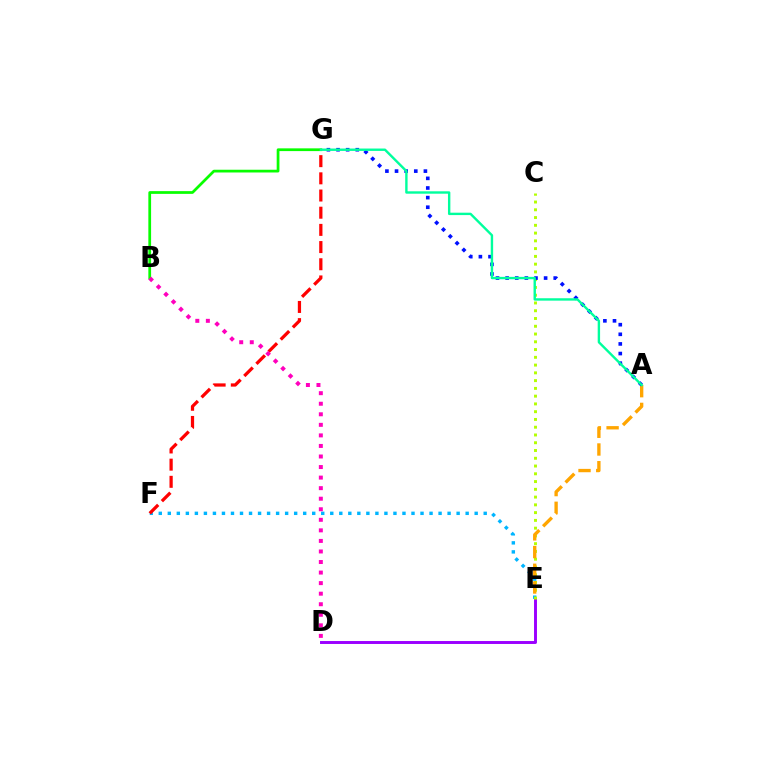{('E', 'F'): [{'color': '#00b5ff', 'line_style': 'dotted', 'thickness': 2.45}], ('D', 'E'): [{'color': '#9b00ff', 'line_style': 'solid', 'thickness': 2.11}], ('B', 'G'): [{'color': '#08ff00', 'line_style': 'solid', 'thickness': 1.98}], ('C', 'E'): [{'color': '#b3ff00', 'line_style': 'dotted', 'thickness': 2.11}], ('A', 'E'): [{'color': '#ffa500', 'line_style': 'dashed', 'thickness': 2.41}], ('A', 'G'): [{'color': '#0010ff', 'line_style': 'dotted', 'thickness': 2.61}, {'color': '#00ff9d', 'line_style': 'solid', 'thickness': 1.72}], ('F', 'G'): [{'color': '#ff0000', 'line_style': 'dashed', 'thickness': 2.33}], ('B', 'D'): [{'color': '#ff00bd', 'line_style': 'dotted', 'thickness': 2.87}]}